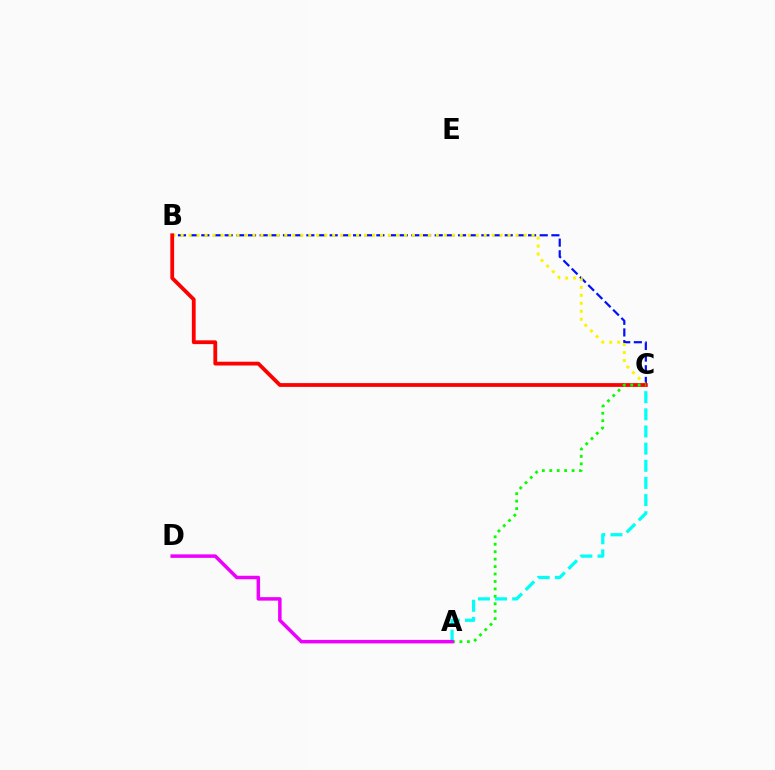{('A', 'C'): [{'color': '#00fff6', 'line_style': 'dashed', 'thickness': 2.33}, {'color': '#08ff00', 'line_style': 'dotted', 'thickness': 2.02}], ('B', 'C'): [{'color': '#0010ff', 'line_style': 'dashed', 'thickness': 1.59}, {'color': '#fcf500', 'line_style': 'dotted', 'thickness': 2.17}, {'color': '#ff0000', 'line_style': 'solid', 'thickness': 2.73}], ('A', 'D'): [{'color': '#ee00ff', 'line_style': 'solid', 'thickness': 2.52}]}